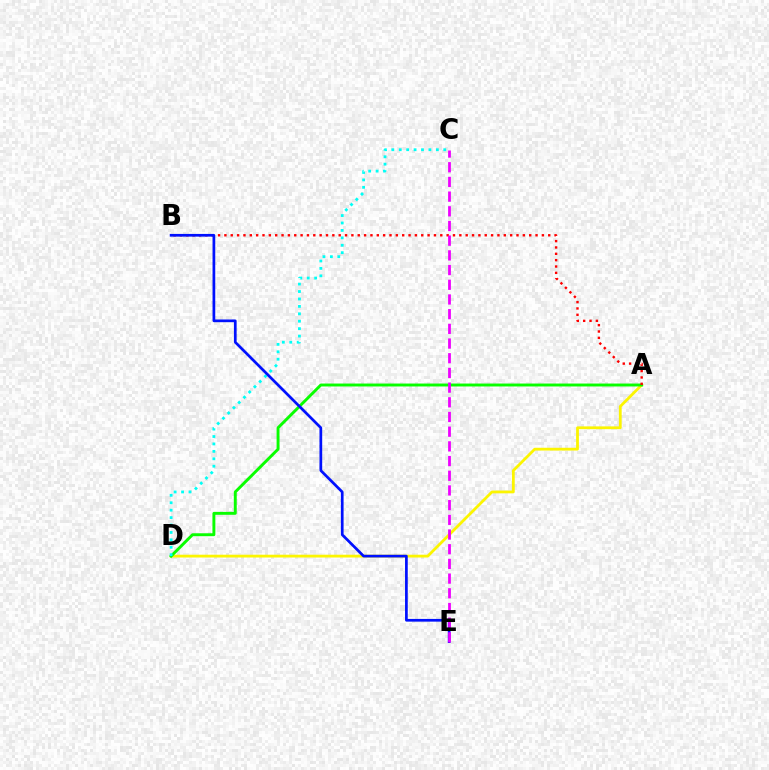{('A', 'D'): [{'color': '#fcf500', 'line_style': 'solid', 'thickness': 2.01}, {'color': '#08ff00', 'line_style': 'solid', 'thickness': 2.1}], ('C', 'D'): [{'color': '#00fff6', 'line_style': 'dotted', 'thickness': 2.02}], ('A', 'B'): [{'color': '#ff0000', 'line_style': 'dotted', 'thickness': 1.73}], ('B', 'E'): [{'color': '#0010ff', 'line_style': 'solid', 'thickness': 1.95}], ('C', 'E'): [{'color': '#ee00ff', 'line_style': 'dashed', 'thickness': 2.0}]}